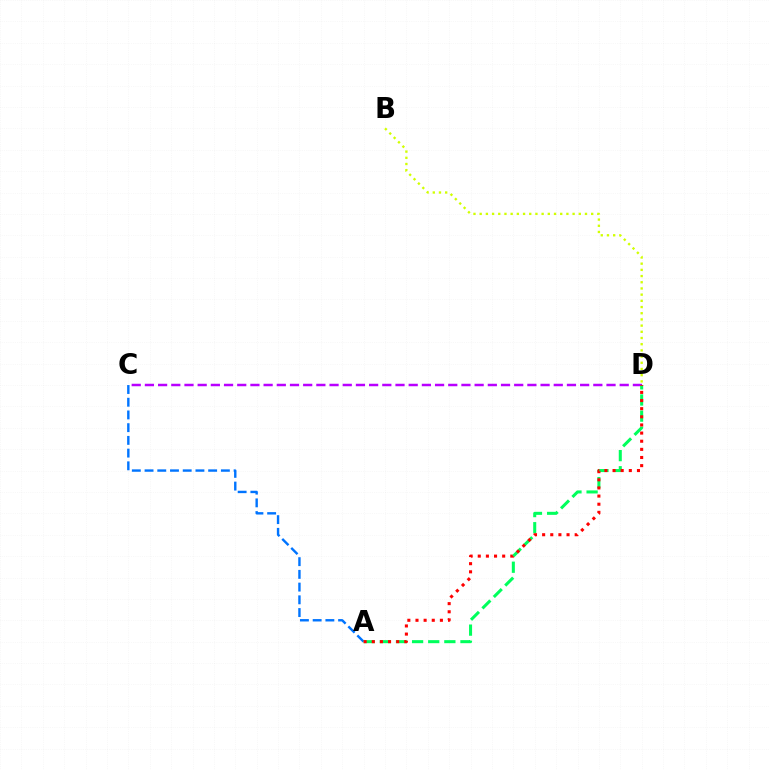{('C', 'D'): [{'color': '#b900ff', 'line_style': 'dashed', 'thickness': 1.79}], ('A', 'C'): [{'color': '#0074ff', 'line_style': 'dashed', 'thickness': 1.73}], ('A', 'D'): [{'color': '#00ff5c', 'line_style': 'dashed', 'thickness': 2.19}, {'color': '#ff0000', 'line_style': 'dotted', 'thickness': 2.21}], ('B', 'D'): [{'color': '#d1ff00', 'line_style': 'dotted', 'thickness': 1.68}]}